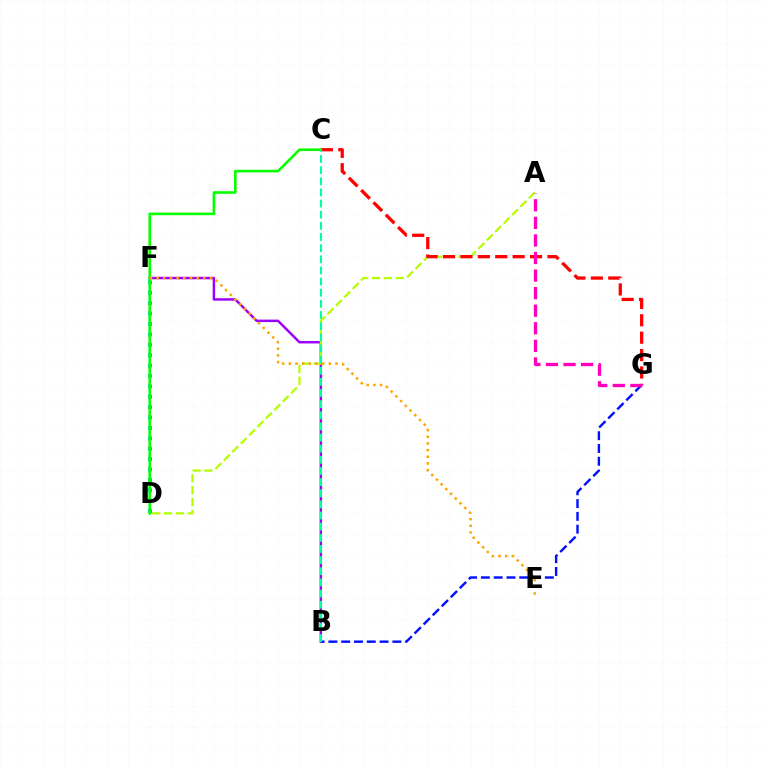{('B', 'F'): [{'color': '#9b00ff', 'line_style': 'solid', 'thickness': 1.77}], ('A', 'D'): [{'color': '#b3ff00', 'line_style': 'dashed', 'thickness': 1.61}], ('D', 'F'): [{'color': '#00b5ff', 'line_style': 'dotted', 'thickness': 2.82}], ('C', 'G'): [{'color': '#ff0000', 'line_style': 'dashed', 'thickness': 2.36}], ('C', 'D'): [{'color': '#08ff00', 'line_style': 'solid', 'thickness': 1.88}], ('B', 'G'): [{'color': '#0010ff', 'line_style': 'dashed', 'thickness': 1.74}], ('B', 'C'): [{'color': '#00ff9d', 'line_style': 'dashed', 'thickness': 1.51}], ('E', 'F'): [{'color': '#ffa500', 'line_style': 'dotted', 'thickness': 1.81}], ('A', 'G'): [{'color': '#ff00bd', 'line_style': 'dashed', 'thickness': 2.39}]}